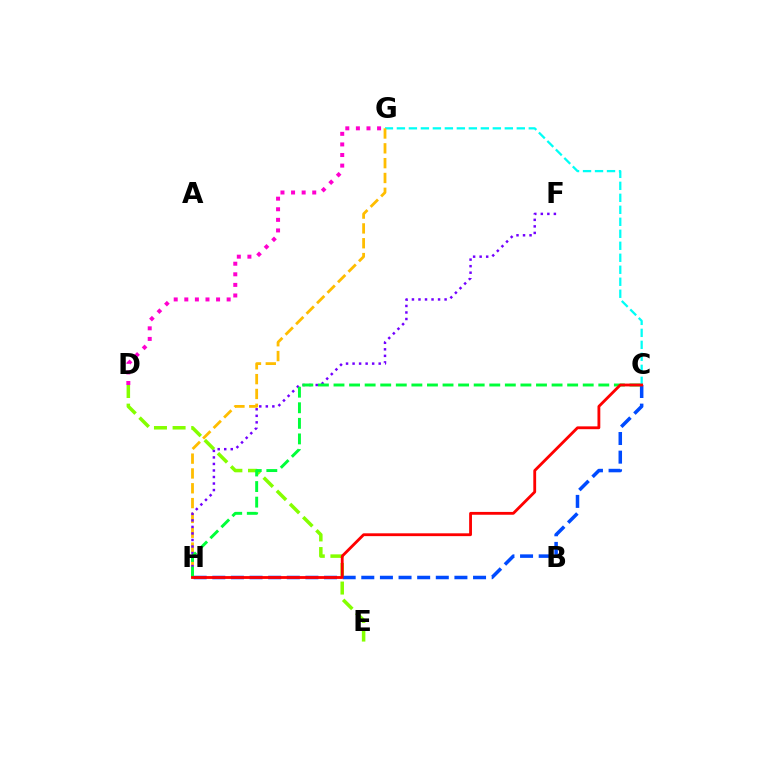{('C', 'G'): [{'color': '#00fff6', 'line_style': 'dashed', 'thickness': 1.63}], ('D', 'E'): [{'color': '#84ff00', 'line_style': 'dashed', 'thickness': 2.53}], ('G', 'H'): [{'color': '#ffbd00', 'line_style': 'dashed', 'thickness': 2.01}], ('F', 'H'): [{'color': '#7200ff', 'line_style': 'dotted', 'thickness': 1.77}], ('C', 'H'): [{'color': '#004bff', 'line_style': 'dashed', 'thickness': 2.53}, {'color': '#00ff39', 'line_style': 'dashed', 'thickness': 2.12}, {'color': '#ff0000', 'line_style': 'solid', 'thickness': 2.04}], ('D', 'G'): [{'color': '#ff00cf', 'line_style': 'dotted', 'thickness': 2.88}]}